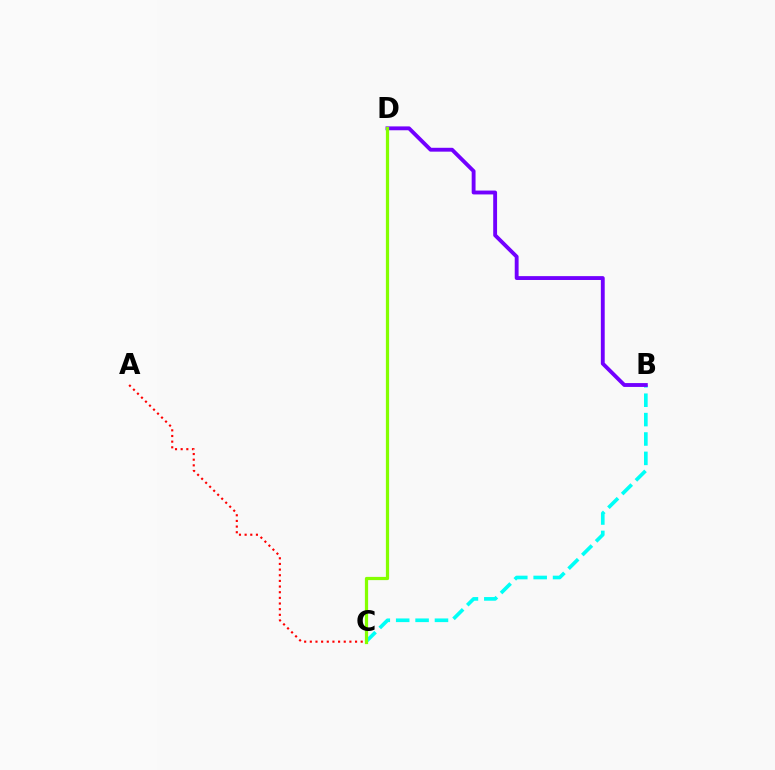{('B', 'C'): [{'color': '#00fff6', 'line_style': 'dashed', 'thickness': 2.63}], ('B', 'D'): [{'color': '#7200ff', 'line_style': 'solid', 'thickness': 2.78}], ('A', 'C'): [{'color': '#ff0000', 'line_style': 'dotted', 'thickness': 1.54}], ('C', 'D'): [{'color': '#84ff00', 'line_style': 'solid', 'thickness': 2.32}]}